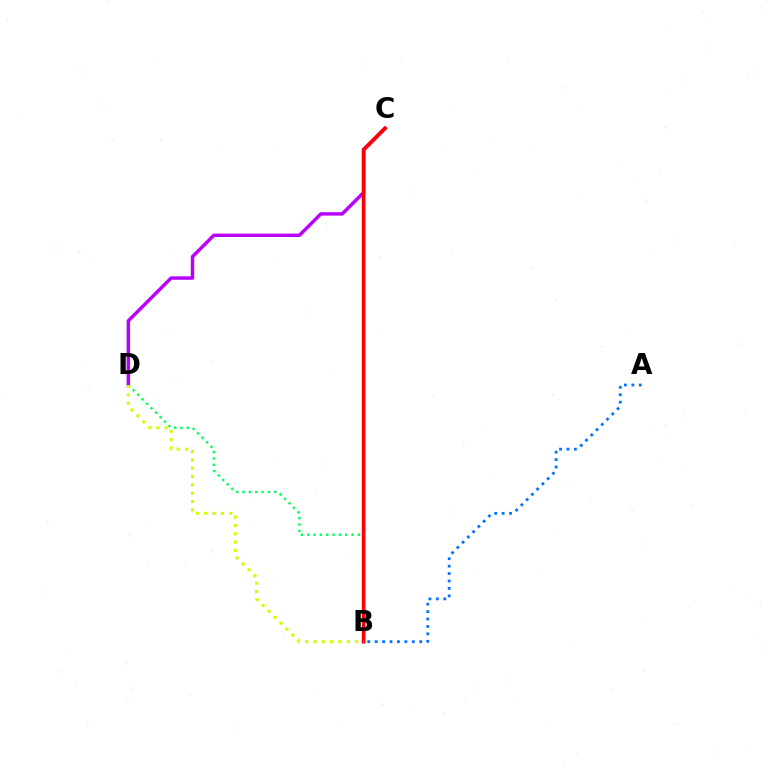{('B', 'D'): [{'color': '#00ff5c', 'line_style': 'dotted', 'thickness': 1.72}, {'color': '#d1ff00', 'line_style': 'dotted', 'thickness': 2.26}], ('C', 'D'): [{'color': '#b900ff', 'line_style': 'solid', 'thickness': 2.49}], ('B', 'C'): [{'color': '#ff0000', 'line_style': 'solid', 'thickness': 2.66}], ('A', 'B'): [{'color': '#0074ff', 'line_style': 'dotted', 'thickness': 2.02}]}